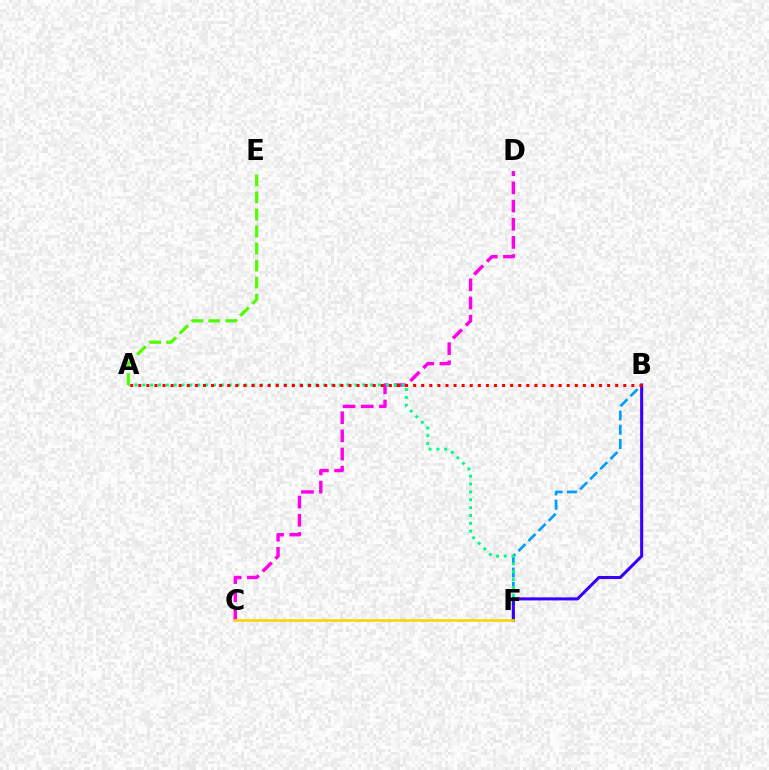{('C', 'D'): [{'color': '#ff00ed', 'line_style': 'dashed', 'thickness': 2.47}], ('B', 'F'): [{'color': '#009eff', 'line_style': 'dashed', 'thickness': 1.94}, {'color': '#3700ff', 'line_style': 'solid', 'thickness': 2.2}], ('A', 'F'): [{'color': '#00ff86', 'line_style': 'dotted', 'thickness': 2.13}], ('A', 'B'): [{'color': '#ff0000', 'line_style': 'dotted', 'thickness': 2.2}], ('A', 'E'): [{'color': '#4fff00', 'line_style': 'dashed', 'thickness': 2.31}], ('C', 'F'): [{'color': '#ffd500', 'line_style': 'solid', 'thickness': 1.9}]}